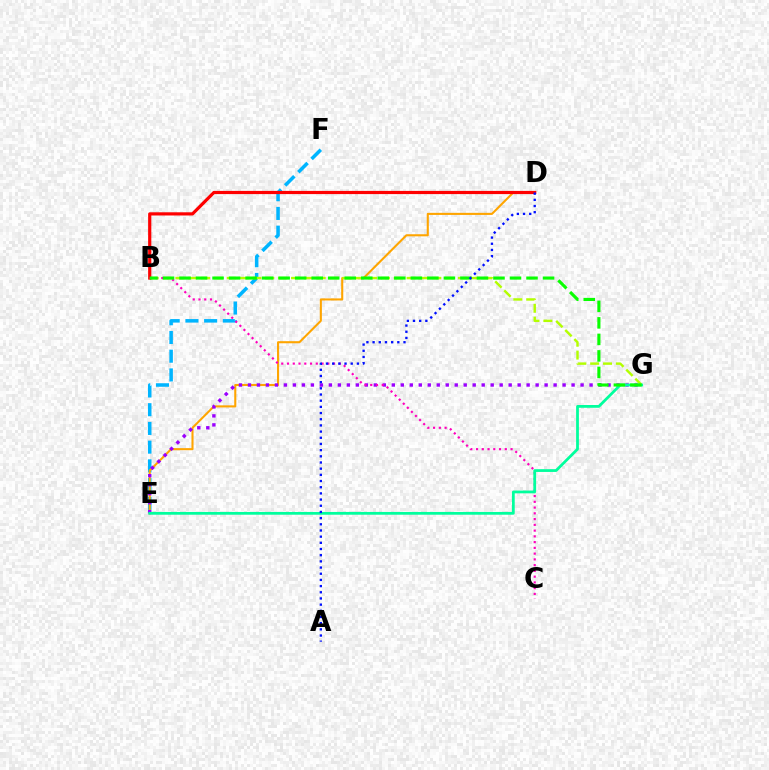{('E', 'F'): [{'color': '#00b5ff', 'line_style': 'dashed', 'thickness': 2.54}], ('D', 'E'): [{'color': '#ffa500', 'line_style': 'solid', 'thickness': 1.5}], ('B', 'G'): [{'color': '#b3ff00', 'line_style': 'dashed', 'thickness': 1.74}, {'color': '#08ff00', 'line_style': 'dashed', 'thickness': 2.24}], ('E', 'G'): [{'color': '#9b00ff', 'line_style': 'dotted', 'thickness': 2.44}, {'color': '#00ff9d', 'line_style': 'solid', 'thickness': 1.99}], ('B', 'D'): [{'color': '#ff0000', 'line_style': 'solid', 'thickness': 2.3}], ('B', 'C'): [{'color': '#ff00bd', 'line_style': 'dotted', 'thickness': 1.56}], ('A', 'D'): [{'color': '#0010ff', 'line_style': 'dotted', 'thickness': 1.68}]}